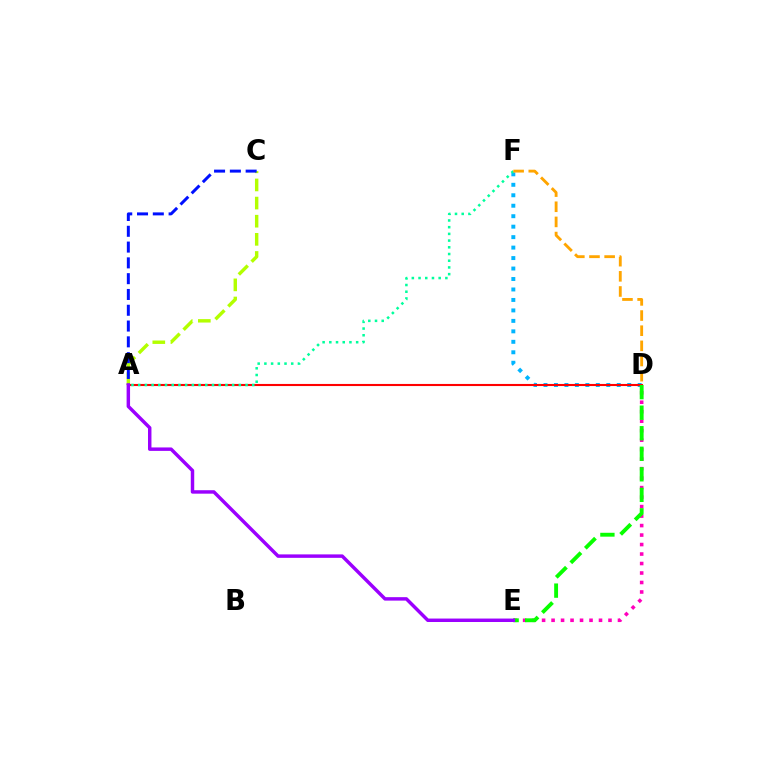{('D', 'E'): [{'color': '#ff00bd', 'line_style': 'dotted', 'thickness': 2.58}, {'color': '#08ff00', 'line_style': 'dashed', 'thickness': 2.79}], ('D', 'F'): [{'color': '#00b5ff', 'line_style': 'dotted', 'thickness': 2.84}, {'color': '#ffa500', 'line_style': 'dashed', 'thickness': 2.06}], ('A', 'D'): [{'color': '#ff0000', 'line_style': 'solid', 'thickness': 1.51}], ('A', 'F'): [{'color': '#00ff9d', 'line_style': 'dotted', 'thickness': 1.82}], ('A', 'C'): [{'color': '#b3ff00', 'line_style': 'dashed', 'thickness': 2.46}, {'color': '#0010ff', 'line_style': 'dashed', 'thickness': 2.15}], ('A', 'E'): [{'color': '#9b00ff', 'line_style': 'solid', 'thickness': 2.48}]}